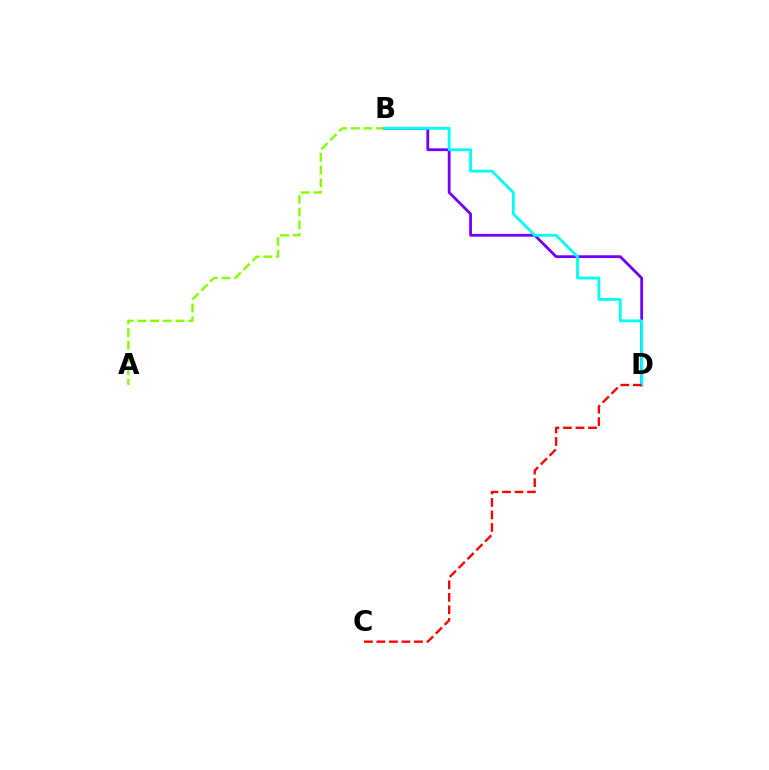{('A', 'B'): [{'color': '#84ff00', 'line_style': 'dashed', 'thickness': 1.72}], ('B', 'D'): [{'color': '#7200ff', 'line_style': 'solid', 'thickness': 2.01}, {'color': '#00fff6', 'line_style': 'solid', 'thickness': 2.03}], ('C', 'D'): [{'color': '#ff0000', 'line_style': 'dashed', 'thickness': 1.7}]}